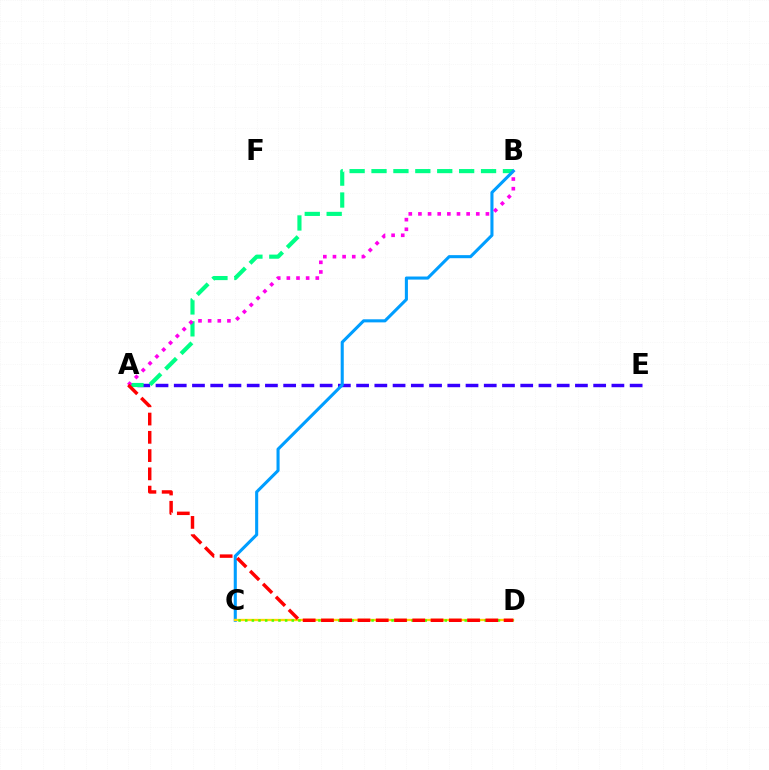{('A', 'E'): [{'color': '#3700ff', 'line_style': 'dashed', 'thickness': 2.48}], ('A', 'B'): [{'color': '#00ff86', 'line_style': 'dashed', 'thickness': 2.98}, {'color': '#ff00ed', 'line_style': 'dotted', 'thickness': 2.62}], ('B', 'C'): [{'color': '#009eff', 'line_style': 'solid', 'thickness': 2.22}], ('C', 'D'): [{'color': '#ffd500', 'line_style': 'solid', 'thickness': 1.67}, {'color': '#4fff00', 'line_style': 'dotted', 'thickness': 1.81}], ('A', 'D'): [{'color': '#ff0000', 'line_style': 'dashed', 'thickness': 2.48}]}